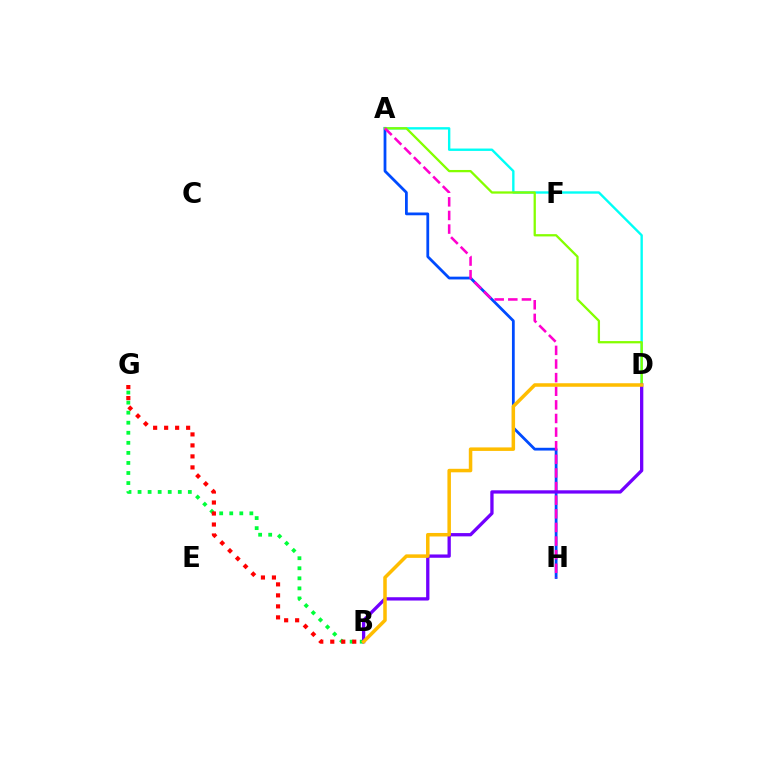{('A', 'D'): [{'color': '#00fff6', 'line_style': 'solid', 'thickness': 1.71}, {'color': '#84ff00', 'line_style': 'solid', 'thickness': 1.64}], ('A', 'H'): [{'color': '#004bff', 'line_style': 'solid', 'thickness': 2.0}, {'color': '#ff00cf', 'line_style': 'dashed', 'thickness': 1.85}], ('B', 'G'): [{'color': '#00ff39', 'line_style': 'dotted', 'thickness': 2.73}, {'color': '#ff0000', 'line_style': 'dotted', 'thickness': 2.99}], ('B', 'D'): [{'color': '#7200ff', 'line_style': 'solid', 'thickness': 2.38}, {'color': '#ffbd00', 'line_style': 'solid', 'thickness': 2.53}]}